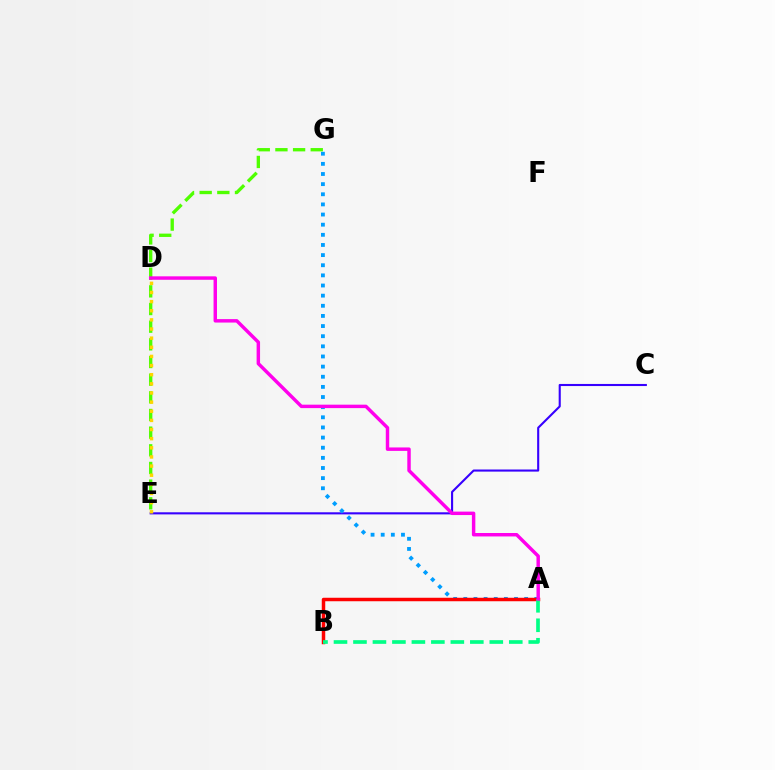{('C', 'E'): [{'color': '#3700ff', 'line_style': 'solid', 'thickness': 1.51}], ('A', 'G'): [{'color': '#009eff', 'line_style': 'dotted', 'thickness': 2.75}], ('A', 'B'): [{'color': '#ff0000', 'line_style': 'solid', 'thickness': 2.51}, {'color': '#00ff86', 'line_style': 'dashed', 'thickness': 2.65}], ('E', 'G'): [{'color': '#4fff00', 'line_style': 'dashed', 'thickness': 2.4}], ('D', 'E'): [{'color': '#ffd500', 'line_style': 'dotted', 'thickness': 2.48}], ('A', 'D'): [{'color': '#ff00ed', 'line_style': 'solid', 'thickness': 2.48}]}